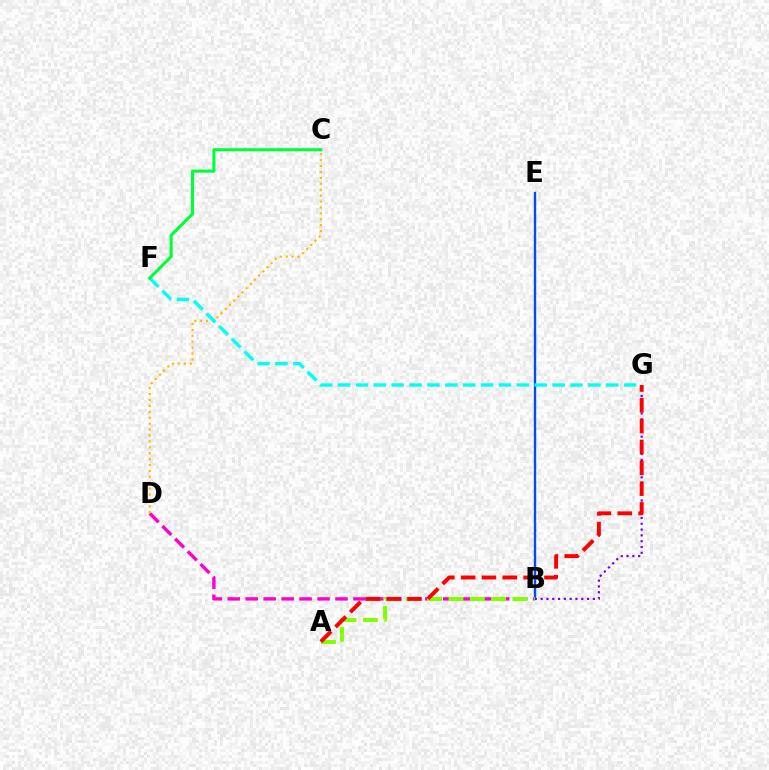{('B', 'E'): [{'color': '#004bff', 'line_style': 'solid', 'thickness': 1.71}], ('B', 'D'): [{'color': '#ff00cf', 'line_style': 'dashed', 'thickness': 2.44}], ('A', 'B'): [{'color': '#84ff00', 'line_style': 'dashed', 'thickness': 2.9}], ('B', 'G'): [{'color': '#7200ff', 'line_style': 'dotted', 'thickness': 1.58}], ('C', 'D'): [{'color': '#ffbd00', 'line_style': 'dotted', 'thickness': 1.6}], ('F', 'G'): [{'color': '#00fff6', 'line_style': 'dashed', 'thickness': 2.43}], ('A', 'G'): [{'color': '#ff0000', 'line_style': 'dashed', 'thickness': 2.83}], ('C', 'F'): [{'color': '#00ff39', 'line_style': 'solid', 'thickness': 2.2}]}